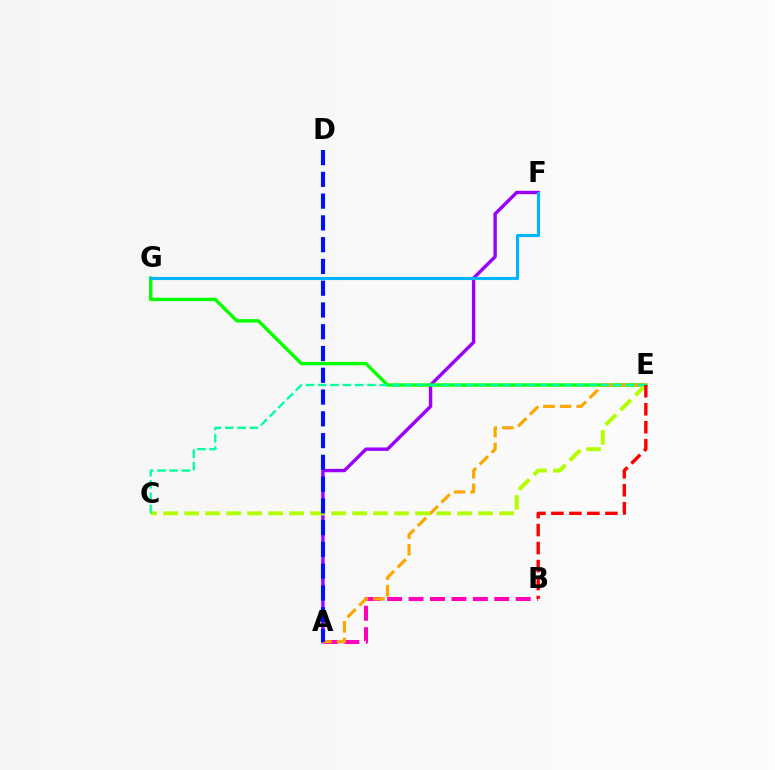{('A', 'F'): [{'color': '#9b00ff', 'line_style': 'solid', 'thickness': 2.45}], ('A', 'B'): [{'color': '#ff00bd', 'line_style': 'dashed', 'thickness': 2.91}], ('E', 'G'): [{'color': '#08ff00', 'line_style': 'solid', 'thickness': 2.45}], ('F', 'G'): [{'color': '#00b5ff', 'line_style': 'solid', 'thickness': 2.24}], ('A', 'E'): [{'color': '#ffa500', 'line_style': 'dashed', 'thickness': 2.26}], ('C', 'E'): [{'color': '#b3ff00', 'line_style': 'dashed', 'thickness': 2.85}, {'color': '#00ff9d', 'line_style': 'dashed', 'thickness': 1.67}], ('A', 'D'): [{'color': '#0010ff', 'line_style': 'dashed', 'thickness': 2.96}], ('B', 'E'): [{'color': '#ff0000', 'line_style': 'dashed', 'thickness': 2.44}]}